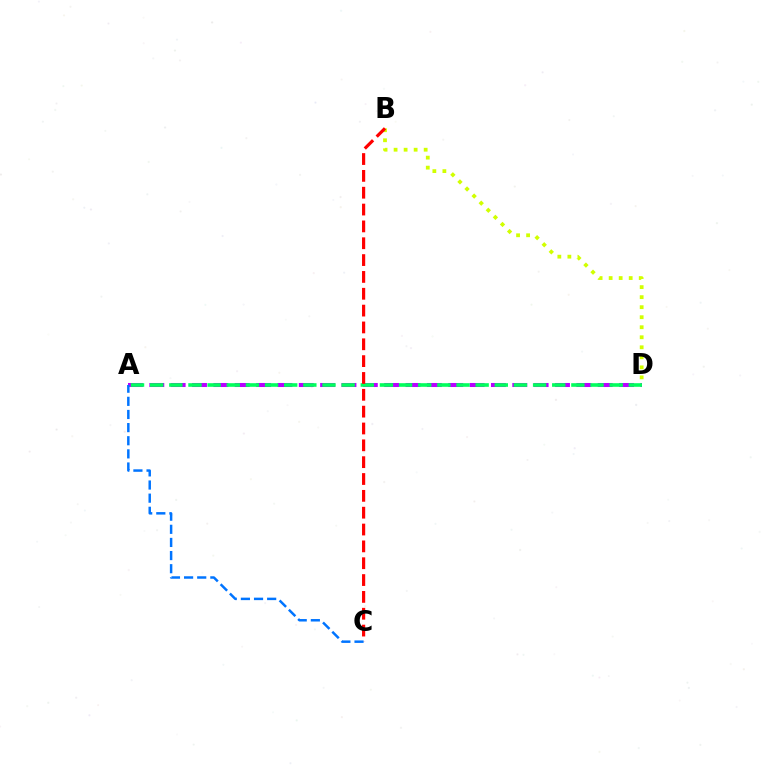{('B', 'D'): [{'color': '#d1ff00', 'line_style': 'dotted', 'thickness': 2.72}], ('A', 'D'): [{'color': '#b900ff', 'line_style': 'dashed', 'thickness': 2.9}, {'color': '#00ff5c', 'line_style': 'dashed', 'thickness': 2.6}], ('B', 'C'): [{'color': '#ff0000', 'line_style': 'dashed', 'thickness': 2.29}], ('A', 'C'): [{'color': '#0074ff', 'line_style': 'dashed', 'thickness': 1.78}]}